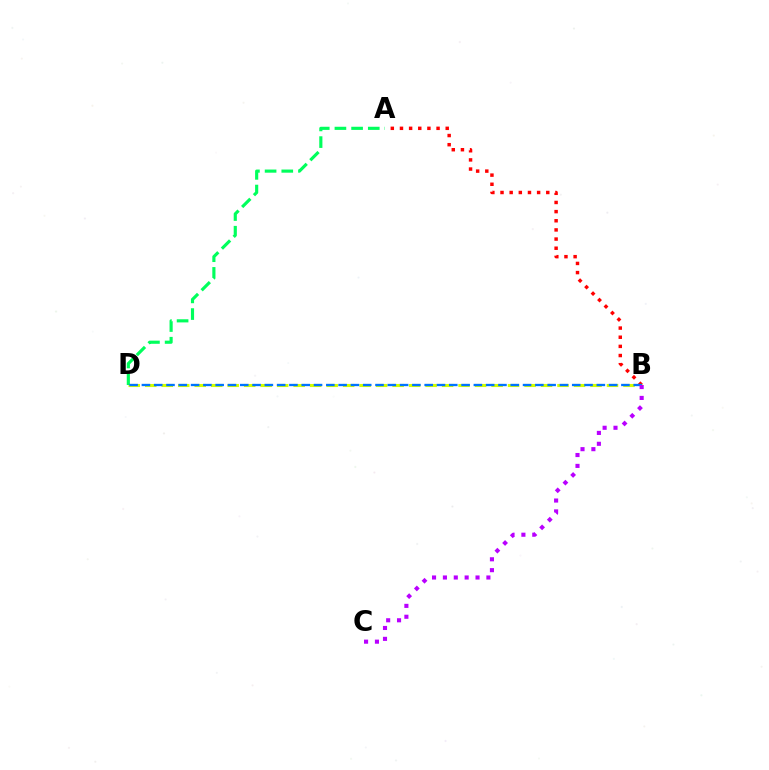{('A', 'B'): [{'color': '#ff0000', 'line_style': 'dotted', 'thickness': 2.49}], ('B', 'D'): [{'color': '#d1ff00', 'line_style': 'dashed', 'thickness': 2.24}, {'color': '#0074ff', 'line_style': 'dashed', 'thickness': 1.67}], ('A', 'D'): [{'color': '#00ff5c', 'line_style': 'dashed', 'thickness': 2.27}], ('B', 'C'): [{'color': '#b900ff', 'line_style': 'dotted', 'thickness': 2.95}]}